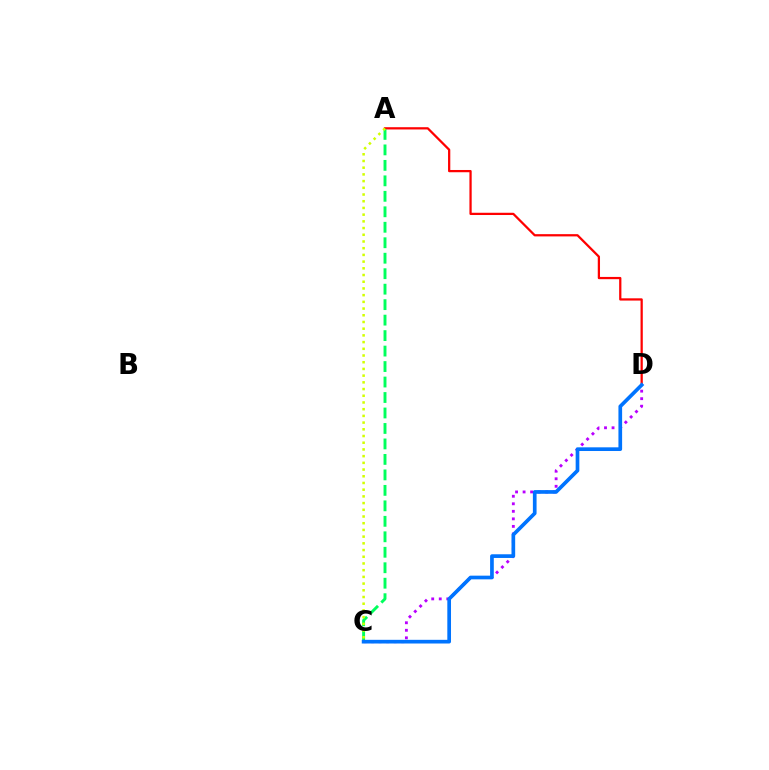{('C', 'D'): [{'color': '#b900ff', 'line_style': 'dotted', 'thickness': 2.05}, {'color': '#0074ff', 'line_style': 'solid', 'thickness': 2.65}], ('A', 'D'): [{'color': '#ff0000', 'line_style': 'solid', 'thickness': 1.62}], ('A', 'C'): [{'color': '#00ff5c', 'line_style': 'dashed', 'thickness': 2.1}, {'color': '#d1ff00', 'line_style': 'dotted', 'thickness': 1.82}]}